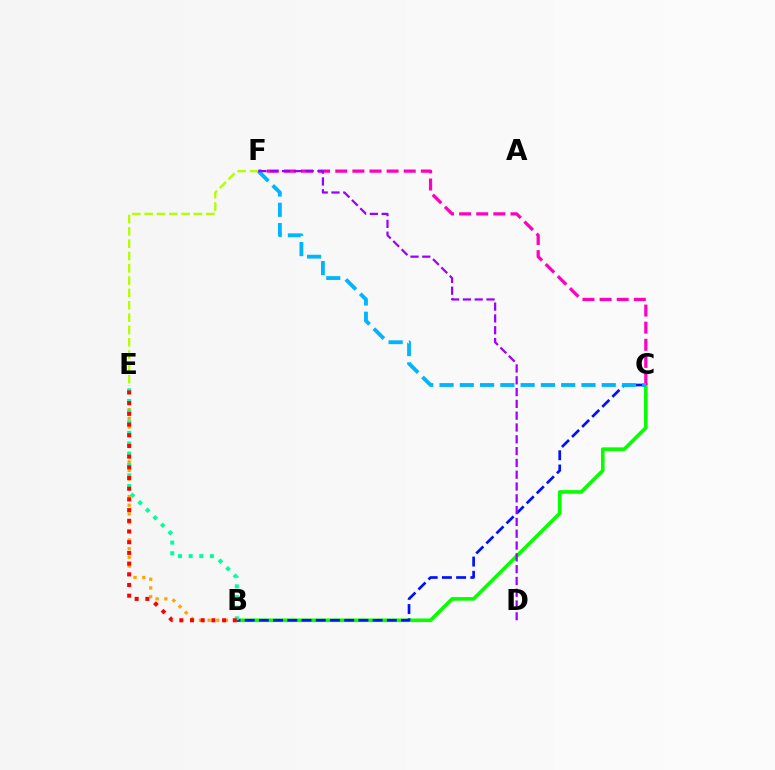{('B', 'E'): [{'color': '#ffa500', 'line_style': 'dotted', 'thickness': 2.36}, {'color': '#00ff9d', 'line_style': 'dotted', 'thickness': 2.89}, {'color': '#ff0000', 'line_style': 'dotted', 'thickness': 2.91}], ('B', 'C'): [{'color': '#08ff00', 'line_style': 'solid', 'thickness': 2.6}, {'color': '#0010ff', 'line_style': 'dashed', 'thickness': 1.93}], ('C', 'F'): [{'color': '#ff00bd', 'line_style': 'dashed', 'thickness': 2.33}, {'color': '#00b5ff', 'line_style': 'dashed', 'thickness': 2.75}], ('E', 'F'): [{'color': '#b3ff00', 'line_style': 'dashed', 'thickness': 1.67}], ('D', 'F'): [{'color': '#9b00ff', 'line_style': 'dashed', 'thickness': 1.6}]}